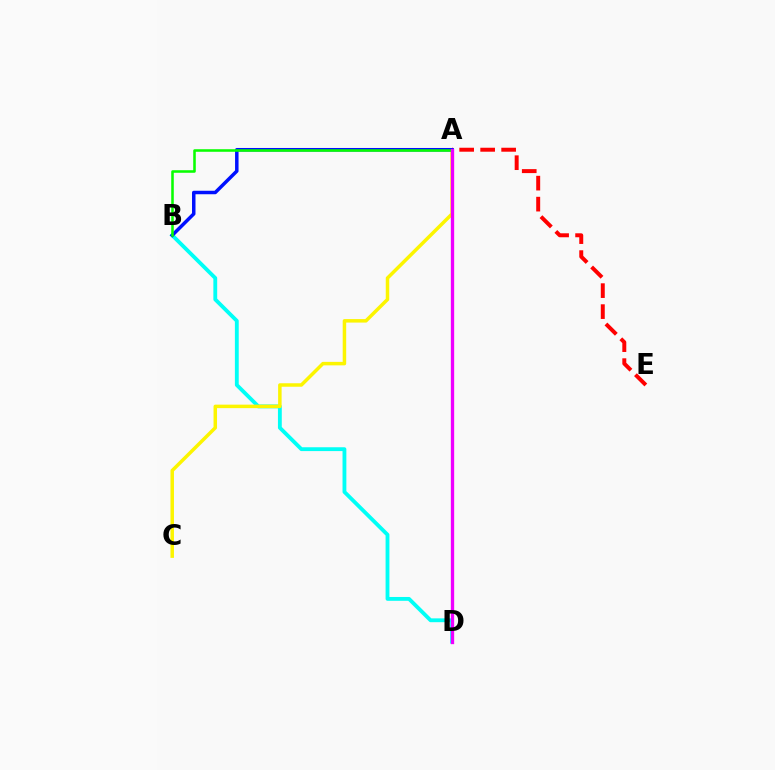{('A', 'E'): [{'color': '#ff0000', 'line_style': 'dashed', 'thickness': 2.85}], ('B', 'D'): [{'color': '#00fff6', 'line_style': 'solid', 'thickness': 2.76}], ('A', 'C'): [{'color': '#fcf500', 'line_style': 'solid', 'thickness': 2.51}], ('A', 'B'): [{'color': '#0010ff', 'line_style': 'solid', 'thickness': 2.51}, {'color': '#08ff00', 'line_style': 'solid', 'thickness': 1.84}], ('A', 'D'): [{'color': '#ee00ff', 'line_style': 'solid', 'thickness': 2.4}]}